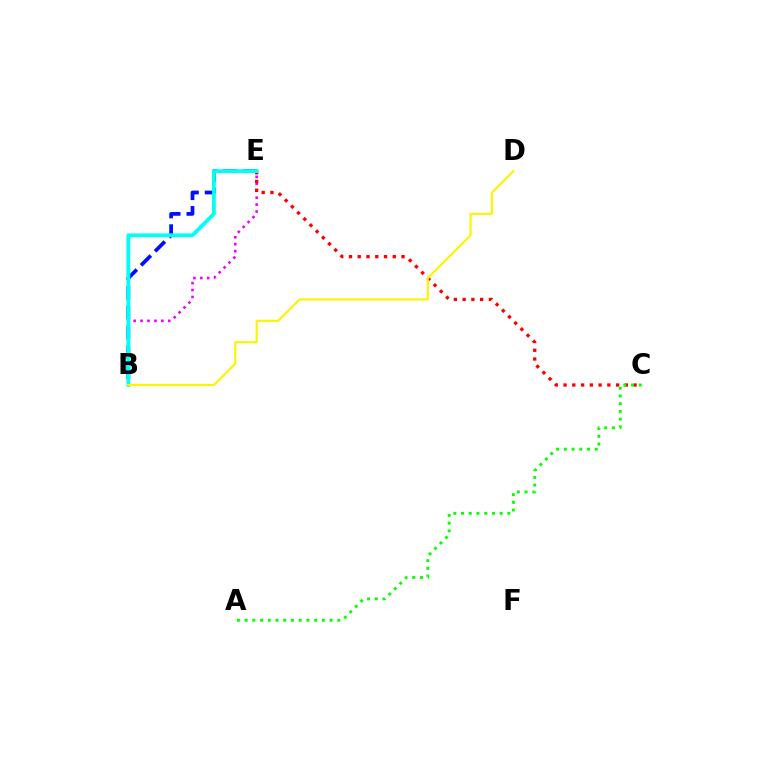{('B', 'E'): [{'color': '#ee00ff', 'line_style': 'dotted', 'thickness': 1.88}, {'color': '#0010ff', 'line_style': 'dashed', 'thickness': 2.69}, {'color': '#00fff6', 'line_style': 'solid', 'thickness': 2.73}], ('C', 'E'): [{'color': '#ff0000', 'line_style': 'dotted', 'thickness': 2.38}], ('A', 'C'): [{'color': '#08ff00', 'line_style': 'dotted', 'thickness': 2.1}], ('B', 'D'): [{'color': '#fcf500', 'line_style': 'solid', 'thickness': 1.57}]}